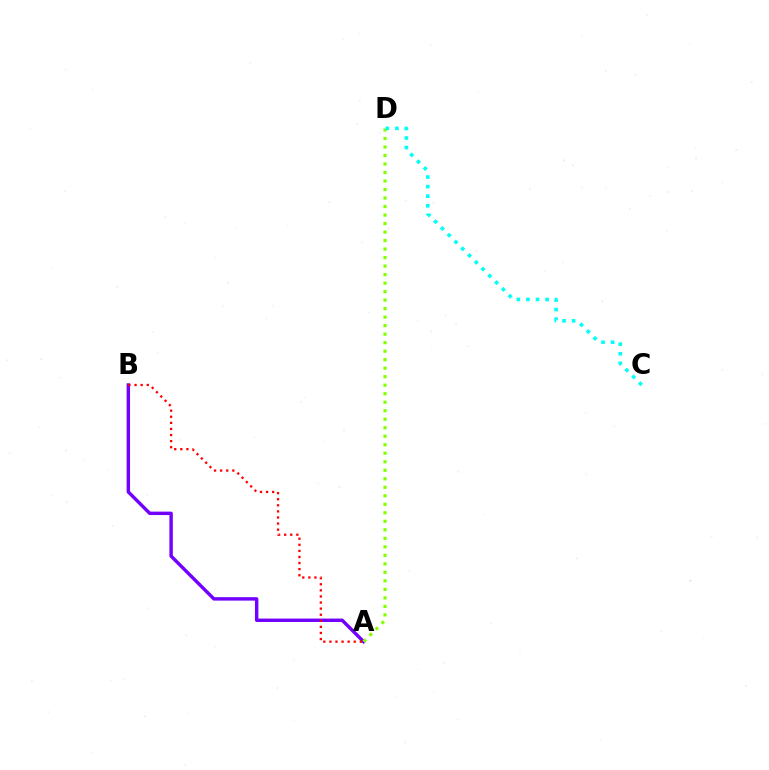{('A', 'B'): [{'color': '#7200ff', 'line_style': 'solid', 'thickness': 2.46}, {'color': '#ff0000', 'line_style': 'dotted', 'thickness': 1.65}], ('A', 'D'): [{'color': '#84ff00', 'line_style': 'dotted', 'thickness': 2.31}], ('C', 'D'): [{'color': '#00fff6', 'line_style': 'dotted', 'thickness': 2.6}]}